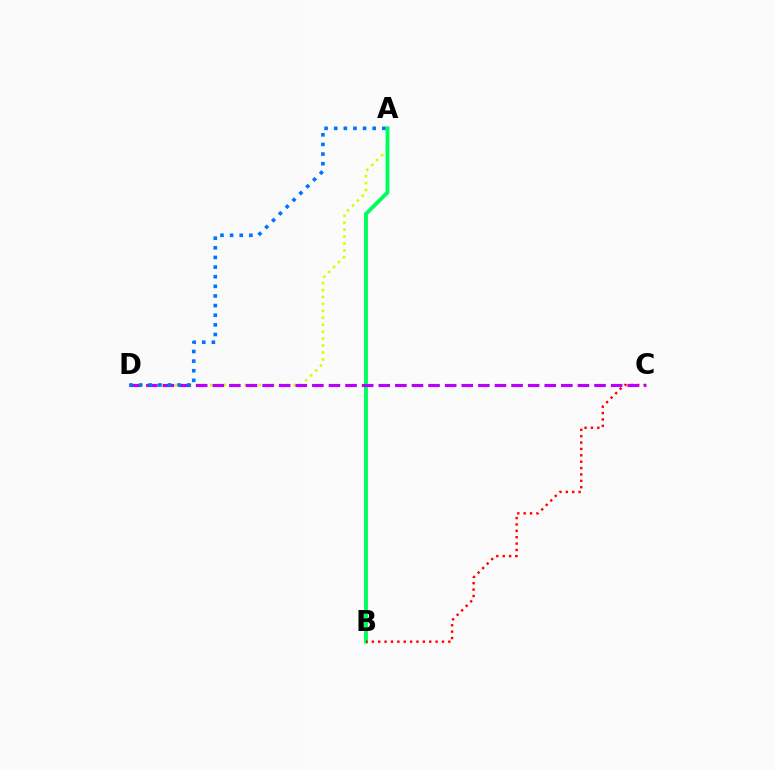{('A', 'D'): [{'color': '#d1ff00', 'line_style': 'dotted', 'thickness': 1.88}, {'color': '#0074ff', 'line_style': 'dotted', 'thickness': 2.62}], ('A', 'B'): [{'color': '#00ff5c', 'line_style': 'solid', 'thickness': 2.81}], ('B', 'C'): [{'color': '#ff0000', 'line_style': 'dotted', 'thickness': 1.73}], ('C', 'D'): [{'color': '#b900ff', 'line_style': 'dashed', 'thickness': 2.25}]}